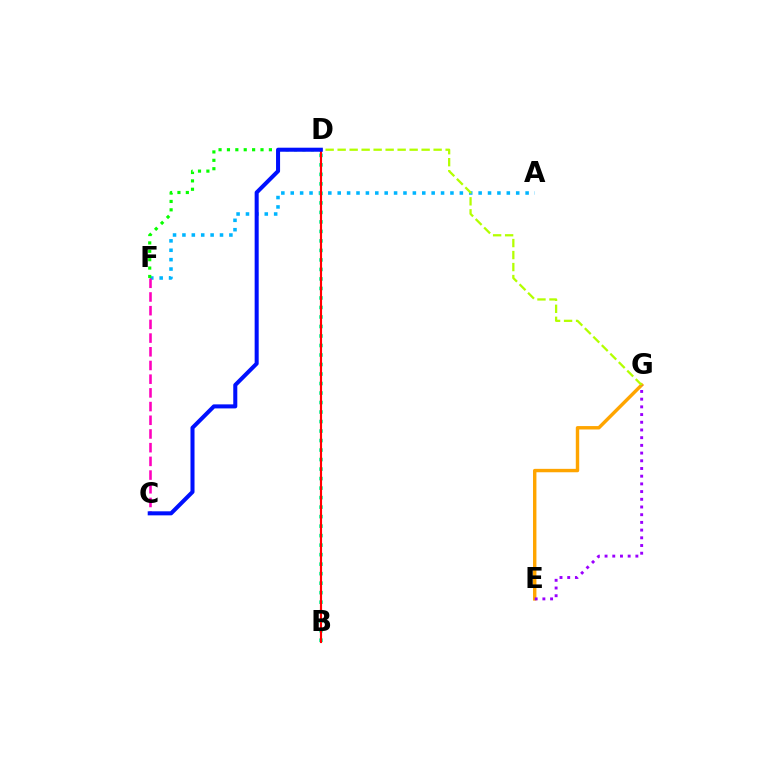{('A', 'F'): [{'color': '#00b5ff', 'line_style': 'dotted', 'thickness': 2.55}], ('C', 'F'): [{'color': '#ff00bd', 'line_style': 'dashed', 'thickness': 1.86}], ('D', 'F'): [{'color': '#08ff00', 'line_style': 'dotted', 'thickness': 2.28}], ('B', 'D'): [{'color': '#00ff9d', 'line_style': 'dotted', 'thickness': 2.58}, {'color': '#ff0000', 'line_style': 'solid', 'thickness': 1.54}], ('E', 'G'): [{'color': '#ffa500', 'line_style': 'solid', 'thickness': 2.46}, {'color': '#9b00ff', 'line_style': 'dotted', 'thickness': 2.09}], ('D', 'G'): [{'color': '#b3ff00', 'line_style': 'dashed', 'thickness': 1.63}], ('C', 'D'): [{'color': '#0010ff', 'line_style': 'solid', 'thickness': 2.91}]}